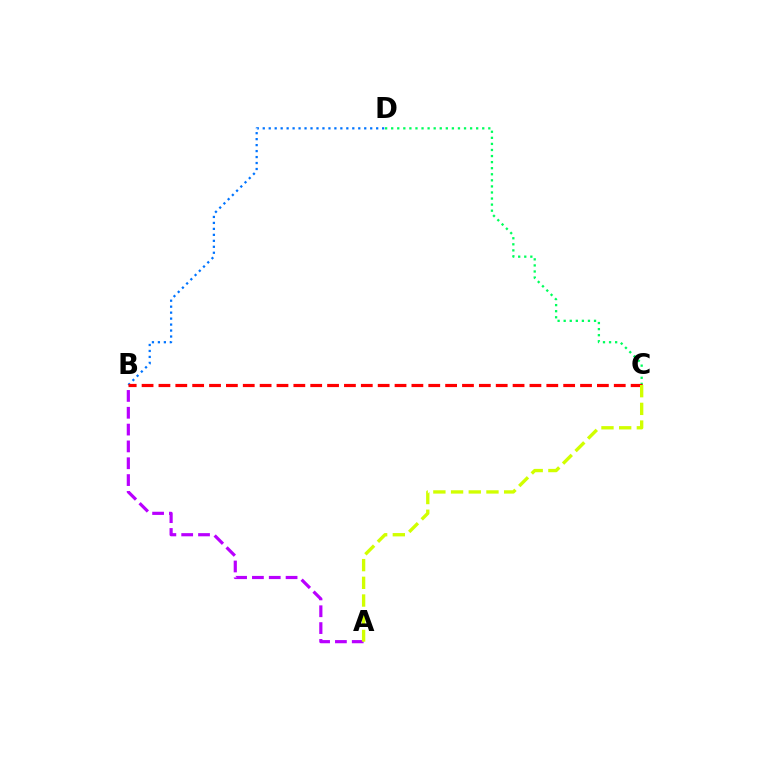{('B', 'D'): [{'color': '#0074ff', 'line_style': 'dotted', 'thickness': 1.62}], ('C', 'D'): [{'color': '#00ff5c', 'line_style': 'dotted', 'thickness': 1.65}], ('B', 'C'): [{'color': '#ff0000', 'line_style': 'dashed', 'thickness': 2.29}], ('A', 'B'): [{'color': '#b900ff', 'line_style': 'dashed', 'thickness': 2.29}], ('A', 'C'): [{'color': '#d1ff00', 'line_style': 'dashed', 'thickness': 2.4}]}